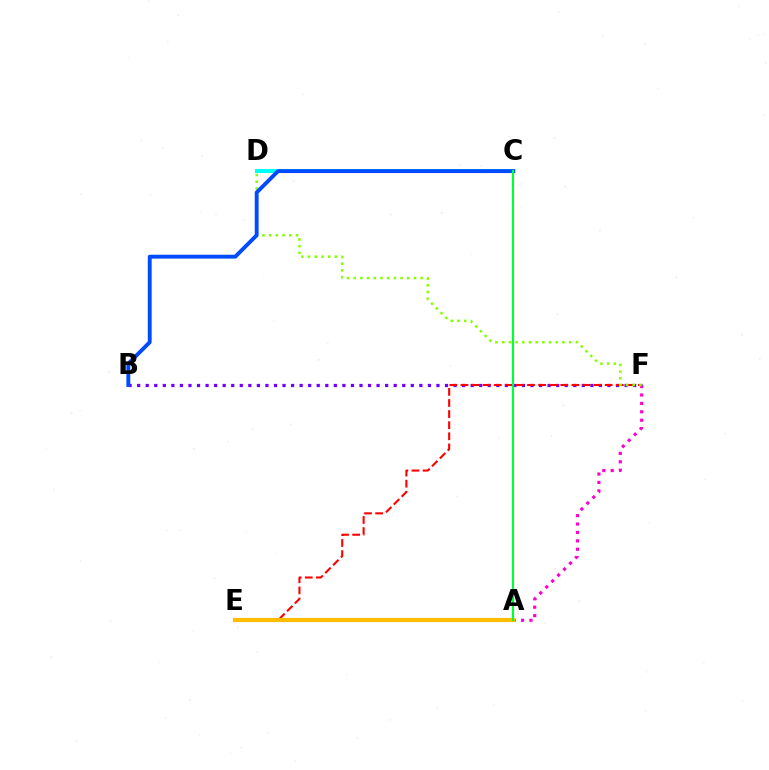{('B', 'F'): [{'color': '#7200ff', 'line_style': 'dotted', 'thickness': 2.32}], ('E', 'F'): [{'color': '#ff0000', 'line_style': 'dashed', 'thickness': 1.51}], ('C', 'D'): [{'color': '#00fff6', 'line_style': 'solid', 'thickness': 2.88}], ('A', 'F'): [{'color': '#ff00cf', 'line_style': 'dotted', 'thickness': 2.28}], ('D', 'F'): [{'color': '#84ff00', 'line_style': 'dotted', 'thickness': 1.82}], ('B', 'C'): [{'color': '#004bff', 'line_style': 'solid', 'thickness': 2.79}], ('A', 'E'): [{'color': '#ffbd00', 'line_style': 'solid', 'thickness': 3.0}], ('A', 'C'): [{'color': '#00ff39', 'line_style': 'solid', 'thickness': 1.54}]}